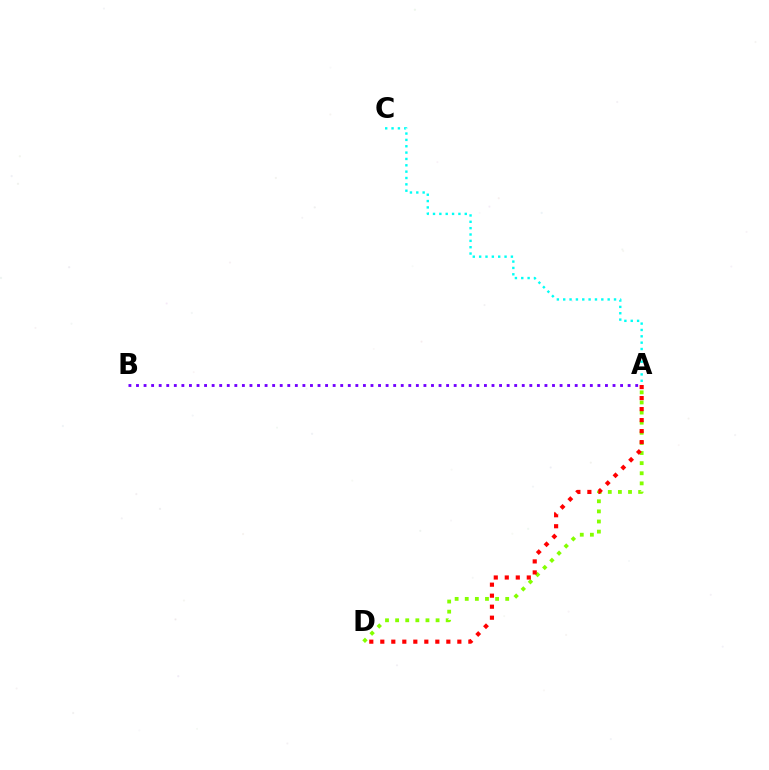{('A', 'D'): [{'color': '#84ff00', 'line_style': 'dotted', 'thickness': 2.75}, {'color': '#ff0000', 'line_style': 'dotted', 'thickness': 2.99}], ('A', 'C'): [{'color': '#00fff6', 'line_style': 'dotted', 'thickness': 1.73}], ('A', 'B'): [{'color': '#7200ff', 'line_style': 'dotted', 'thickness': 2.06}]}